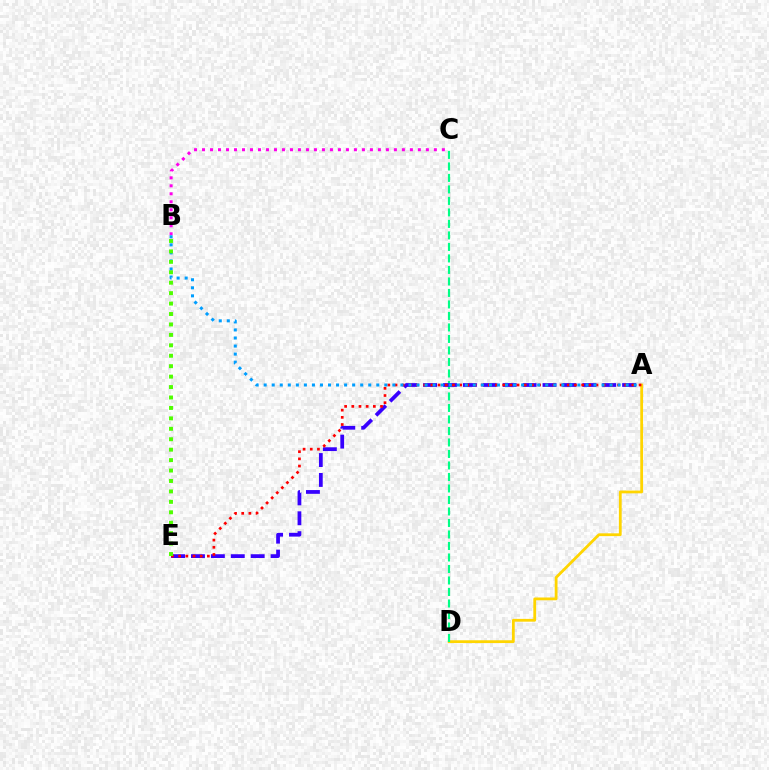{('A', 'D'): [{'color': '#ffd500', 'line_style': 'solid', 'thickness': 2.01}], ('C', 'D'): [{'color': '#00ff86', 'line_style': 'dashed', 'thickness': 1.56}], ('B', 'C'): [{'color': '#ff00ed', 'line_style': 'dotted', 'thickness': 2.17}], ('A', 'E'): [{'color': '#3700ff', 'line_style': 'dashed', 'thickness': 2.7}, {'color': '#ff0000', 'line_style': 'dotted', 'thickness': 1.95}], ('A', 'B'): [{'color': '#009eff', 'line_style': 'dotted', 'thickness': 2.19}], ('B', 'E'): [{'color': '#4fff00', 'line_style': 'dotted', 'thickness': 2.84}]}